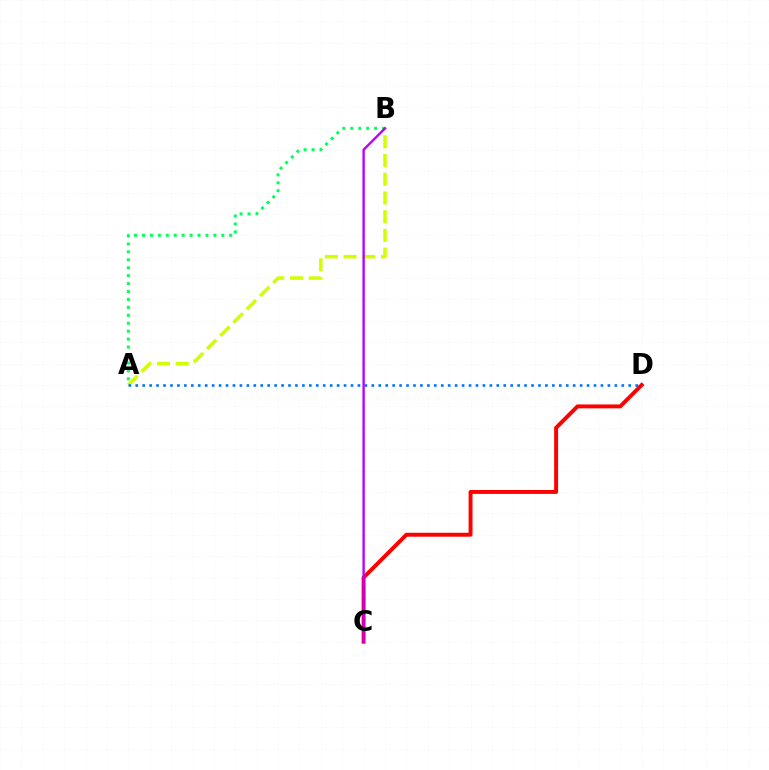{('A', 'B'): [{'color': '#d1ff00', 'line_style': 'dashed', 'thickness': 2.54}, {'color': '#00ff5c', 'line_style': 'dotted', 'thickness': 2.16}], ('A', 'D'): [{'color': '#0074ff', 'line_style': 'dotted', 'thickness': 1.89}], ('C', 'D'): [{'color': '#ff0000', 'line_style': 'solid', 'thickness': 2.83}], ('B', 'C'): [{'color': '#b900ff', 'line_style': 'solid', 'thickness': 1.7}]}